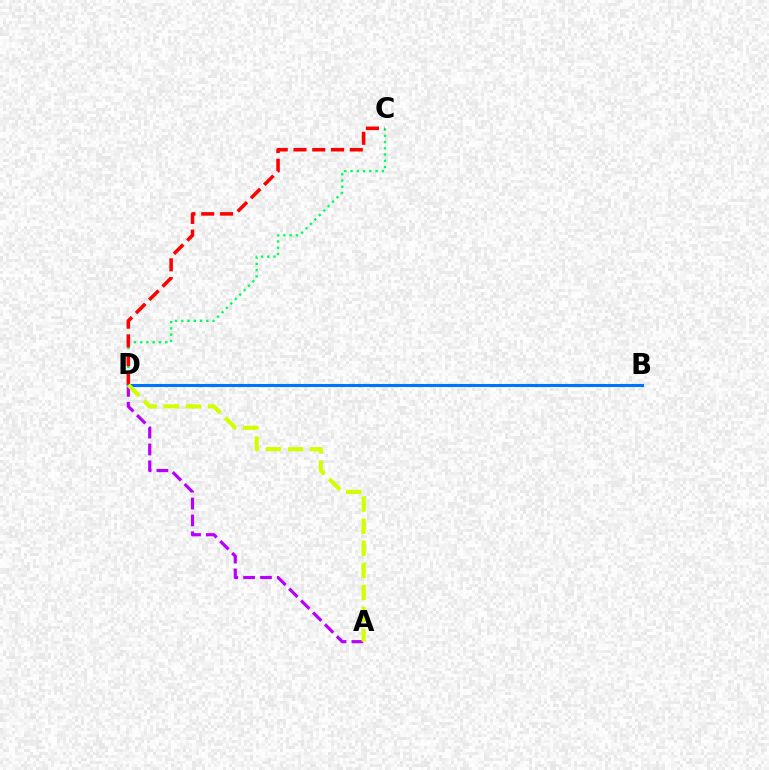{('C', 'D'): [{'color': '#00ff5c', 'line_style': 'dotted', 'thickness': 1.7}, {'color': '#ff0000', 'line_style': 'dashed', 'thickness': 2.55}], ('A', 'D'): [{'color': '#b900ff', 'line_style': 'dashed', 'thickness': 2.29}, {'color': '#d1ff00', 'line_style': 'dashed', 'thickness': 3.0}], ('B', 'D'): [{'color': '#0074ff', 'line_style': 'solid', 'thickness': 2.22}]}